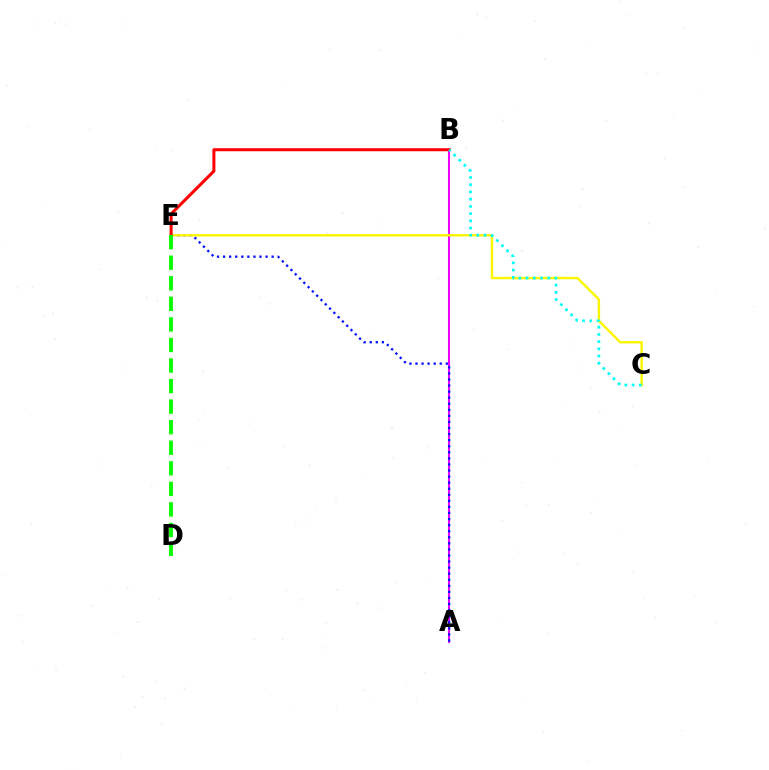{('A', 'B'): [{'color': '#ee00ff', 'line_style': 'solid', 'thickness': 1.5}], ('A', 'E'): [{'color': '#0010ff', 'line_style': 'dotted', 'thickness': 1.65}], ('C', 'E'): [{'color': '#fcf500', 'line_style': 'solid', 'thickness': 1.72}], ('B', 'E'): [{'color': '#ff0000', 'line_style': 'solid', 'thickness': 2.19}], ('B', 'C'): [{'color': '#00fff6', 'line_style': 'dotted', 'thickness': 1.96}], ('D', 'E'): [{'color': '#08ff00', 'line_style': 'dashed', 'thickness': 2.79}]}